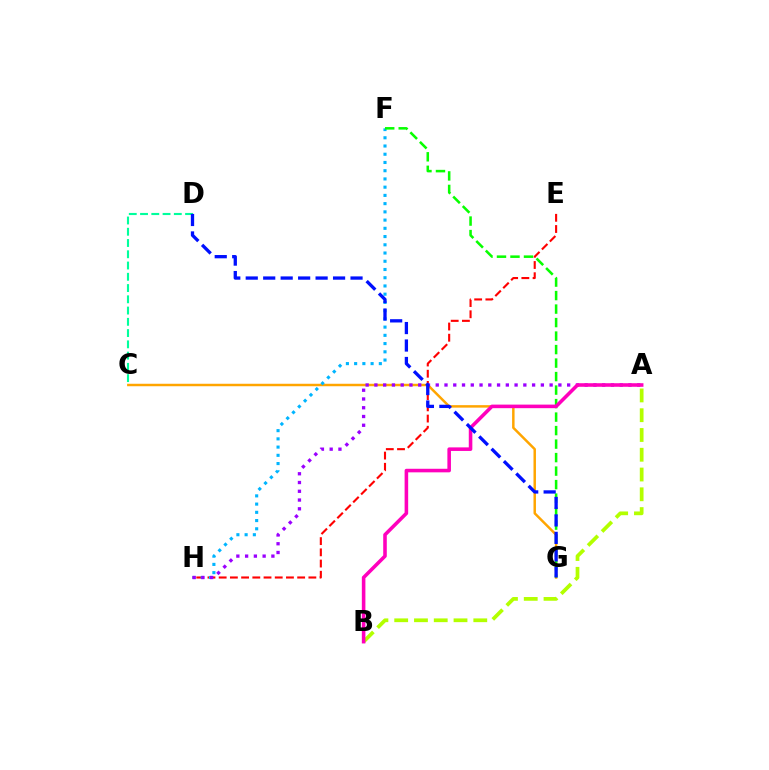{('C', 'G'): [{'color': '#ffa500', 'line_style': 'solid', 'thickness': 1.78}], ('E', 'H'): [{'color': '#ff0000', 'line_style': 'dashed', 'thickness': 1.52}], ('A', 'B'): [{'color': '#b3ff00', 'line_style': 'dashed', 'thickness': 2.69}, {'color': '#ff00bd', 'line_style': 'solid', 'thickness': 2.57}], ('F', 'H'): [{'color': '#00b5ff', 'line_style': 'dotted', 'thickness': 2.24}], ('A', 'H'): [{'color': '#9b00ff', 'line_style': 'dotted', 'thickness': 2.38}], ('F', 'G'): [{'color': '#08ff00', 'line_style': 'dashed', 'thickness': 1.83}], ('C', 'D'): [{'color': '#00ff9d', 'line_style': 'dashed', 'thickness': 1.53}], ('D', 'G'): [{'color': '#0010ff', 'line_style': 'dashed', 'thickness': 2.37}]}